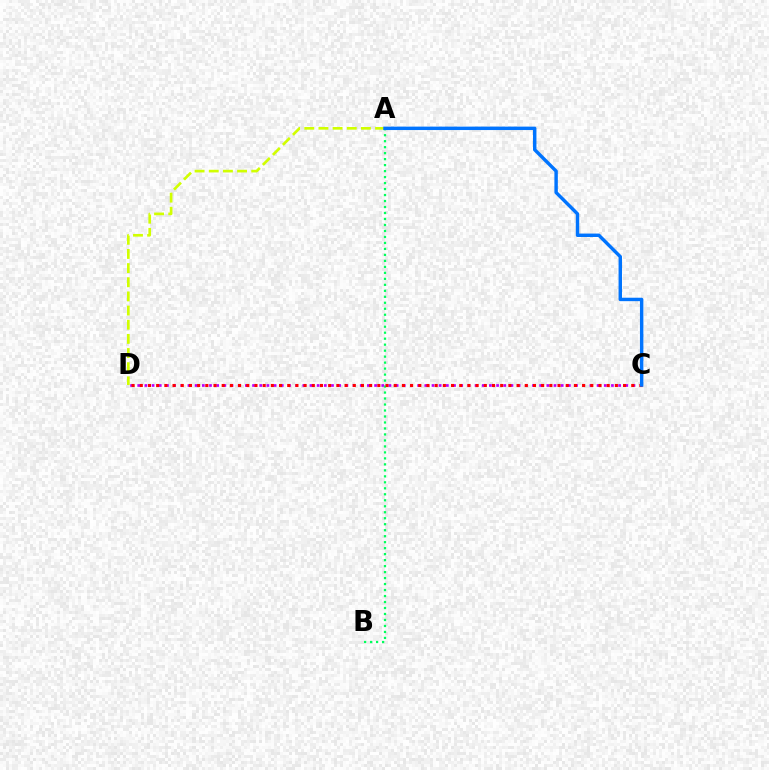{('C', 'D'): [{'color': '#b900ff', 'line_style': 'dotted', 'thickness': 1.95}, {'color': '#ff0000', 'line_style': 'dotted', 'thickness': 2.23}], ('A', 'D'): [{'color': '#d1ff00', 'line_style': 'dashed', 'thickness': 1.92}], ('A', 'B'): [{'color': '#00ff5c', 'line_style': 'dotted', 'thickness': 1.63}], ('A', 'C'): [{'color': '#0074ff', 'line_style': 'solid', 'thickness': 2.47}]}